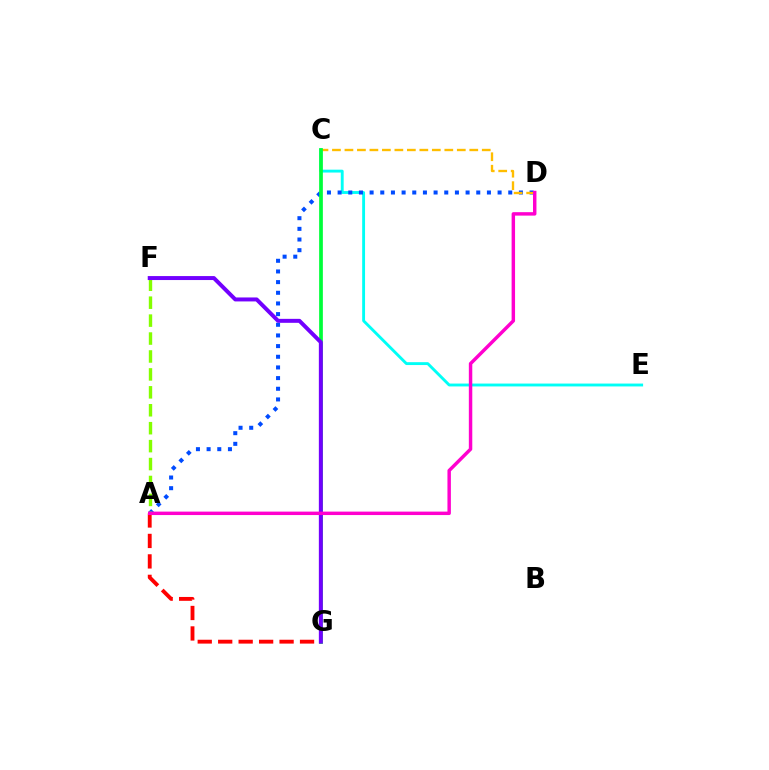{('C', 'E'): [{'color': '#00fff6', 'line_style': 'solid', 'thickness': 2.07}], ('A', 'D'): [{'color': '#004bff', 'line_style': 'dotted', 'thickness': 2.9}, {'color': '#ff00cf', 'line_style': 'solid', 'thickness': 2.48}], ('C', 'D'): [{'color': '#ffbd00', 'line_style': 'dashed', 'thickness': 1.7}], ('A', 'G'): [{'color': '#ff0000', 'line_style': 'dashed', 'thickness': 2.78}], ('C', 'G'): [{'color': '#00ff39', 'line_style': 'solid', 'thickness': 2.68}], ('A', 'F'): [{'color': '#84ff00', 'line_style': 'dashed', 'thickness': 2.44}], ('F', 'G'): [{'color': '#7200ff', 'line_style': 'solid', 'thickness': 2.86}]}